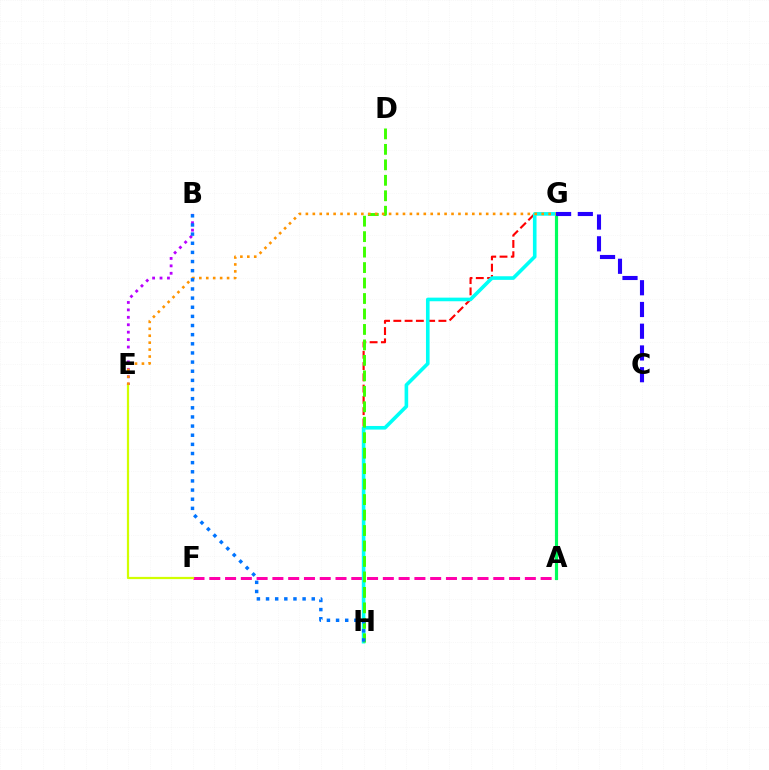{('G', 'H'): [{'color': '#ff0000', 'line_style': 'dashed', 'thickness': 1.53}, {'color': '#00fff6', 'line_style': 'solid', 'thickness': 2.6}], ('A', 'F'): [{'color': '#ff00ac', 'line_style': 'dashed', 'thickness': 2.14}], ('A', 'G'): [{'color': '#00ff5c', 'line_style': 'solid', 'thickness': 2.28}], ('B', 'E'): [{'color': '#b900ff', 'line_style': 'dotted', 'thickness': 2.02}], ('E', 'F'): [{'color': '#d1ff00', 'line_style': 'solid', 'thickness': 1.6}], ('D', 'H'): [{'color': '#3dff00', 'line_style': 'dashed', 'thickness': 2.1}], ('E', 'G'): [{'color': '#ff9400', 'line_style': 'dotted', 'thickness': 1.88}], ('C', 'G'): [{'color': '#2500ff', 'line_style': 'dashed', 'thickness': 2.95}], ('B', 'H'): [{'color': '#0074ff', 'line_style': 'dotted', 'thickness': 2.48}]}